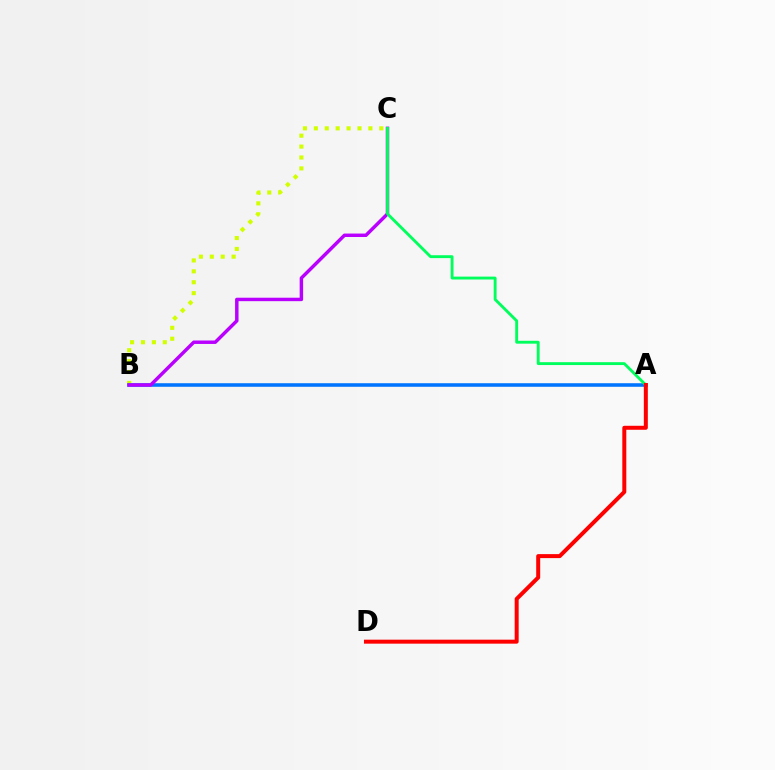{('B', 'C'): [{'color': '#d1ff00', 'line_style': 'dotted', 'thickness': 2.96}, {'color': '#b900ff', 'line_style': 'solid', 'thickness': 2.49}], ('A', 'B'): [{'color': '#0074ff', 'line_style': 'solid', 'thickness': 2.56}], ('A', 'C'): [{'color': '#00ff5c', 'line_style': 'solid', 'thickness': 2.07}], ('A', 'D'): [{'color': '#ff0000', 'line_style': 'solid', 'thickness': 2.87}]}